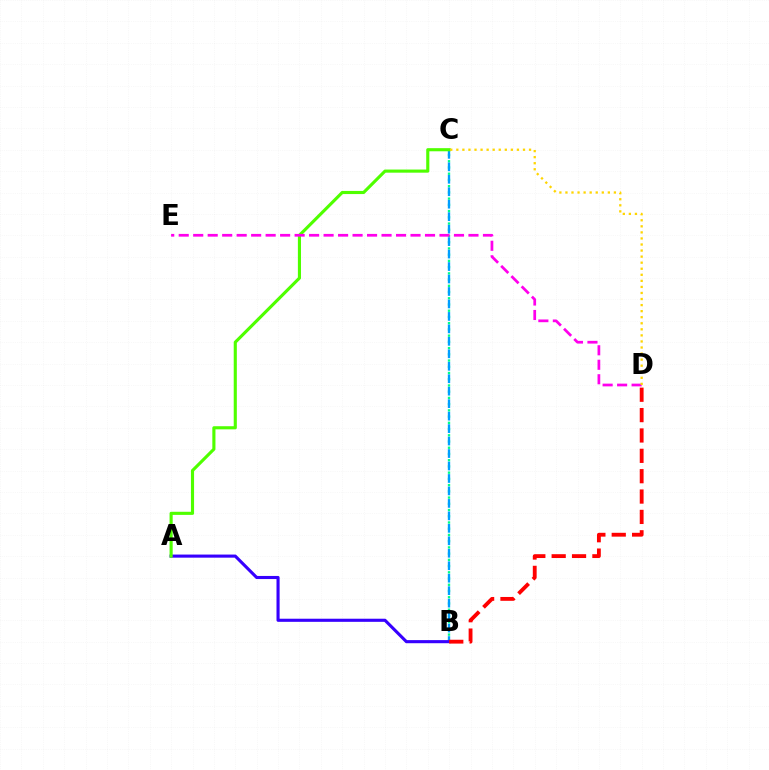{('B', 'C'): [{'color': '#00ff86', 'line_style': 'dotted', 'thickness': 1.69}, {'color': '#009eff', 'line_style': 'dashed', 'thickness': 1.69}], ('A', 'B'): [{'color': '#3700ff', 'line_style': 'solid', 'thickness': 2.24}], ('A', 'C'): [{'color': '#4fff00', 'line_style': 'solid', 'thickness': 2.25}], ('B', 'D'): [{'color': '#ff0000', 'line_style': 'dashed', 'thickness': 2.77}], ('D', 'E'): [{'color': '#ff00ed', 'line_style': 'dashed', 'thickness': 1.97}], ('C', 'D'): [{'color': '#ffd500', 'line_style': 'dotted', 'thickness': 1.65}]}